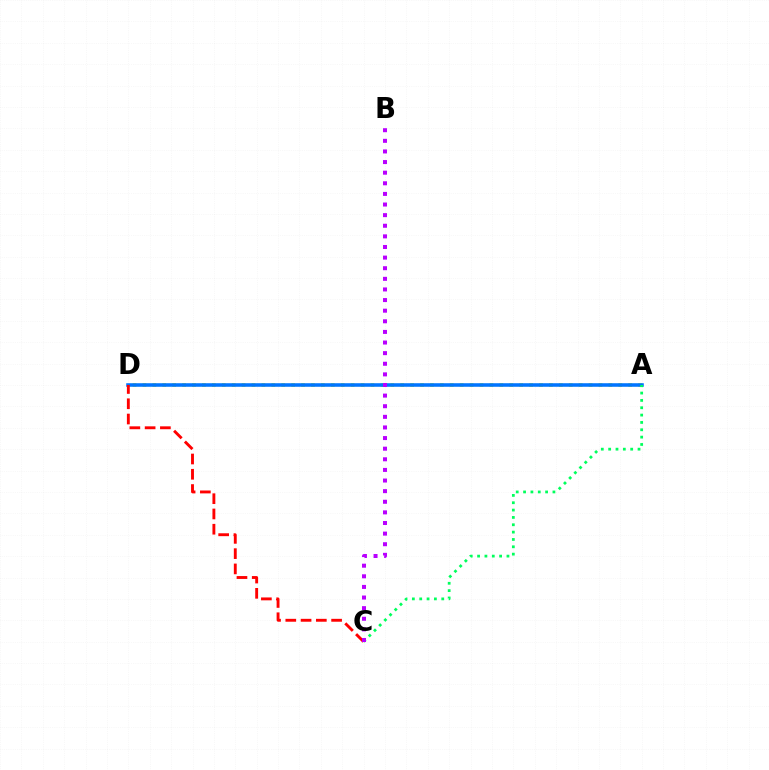{('A', 'D'): [{'color': '#d1ff00', 'line_style': 'dotted', 'thickness': 2.69}, {'color': '#0074ff', 'line_style': 'solid', 'thickness': 2.56}], ('C', 'D'): [{'color': '#ff0000', 'line_style': 'dashed', 'thickness': 2.07}], ('A', 'C'): [{'color': '#00ff5c', 'line_style': 'dotted', 'thickness': 2.0}], ('B', 'C'): [{'color': '#b900ff', 'line_style': 'dotted', 'thickness': 2.88}]}